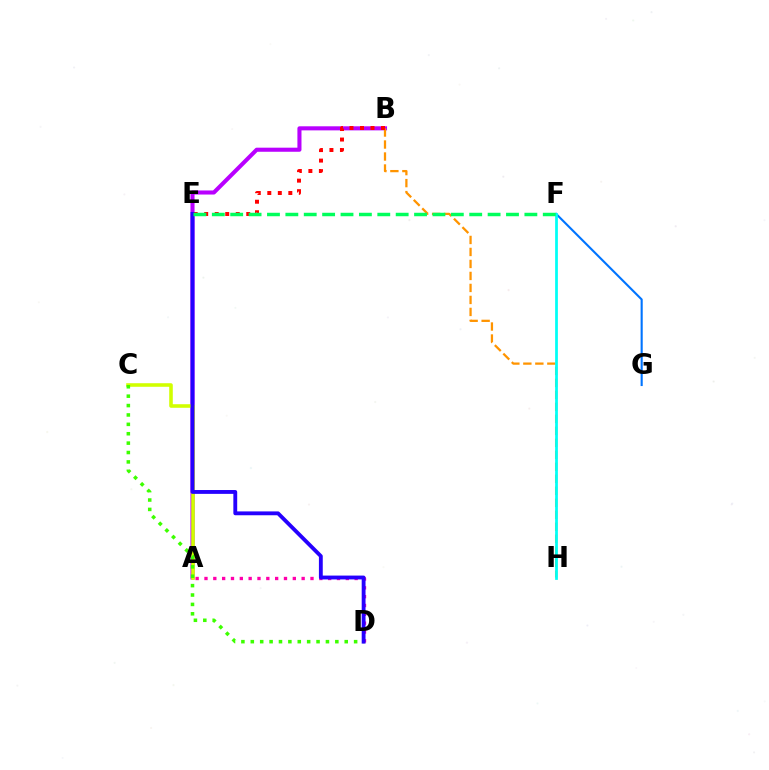{('F', 'G'): [{'color': '#0074ff', 'line_style': 'solid', 'thickness': 1.52}], ('A', 'B'): [{'color': '#b900ff', 'line_style': 'solid', 'thickness': 2.93}], ('A', 'C'): [{'color': '#d1ff00', 'line_style': 'solid', 'thickness': 2.57}], ('B', 'H'): [{'color': '#ff9400', 'line_style': 'dashed', 'thickness': 1.63}], ('B', 'E'): [{'color': '#ff0000', 'line_style': 'dotted', 'thickness': 2.86}], ('A', 'D'): [{'color': '#ff00ac', 'line_style': 'dotted', 'thickness': 2.4}], ('C', 'D'): [{'color': '#3dff00', 'line_style': 'dotted', 'thickness': 2.55}], ('D', 'E'): [{'color': '#2500ff', 'line_style': 'solid', 'thickness': 2.77}], ('F', 'H'): [{'color': '#00fff6', 'line_style': 'solid', 'thickness': 1.98}], ('E', 'F'): [{'color': '#00ff5c', 'line_style': 'dashed', 'thickness': 2.5}]}